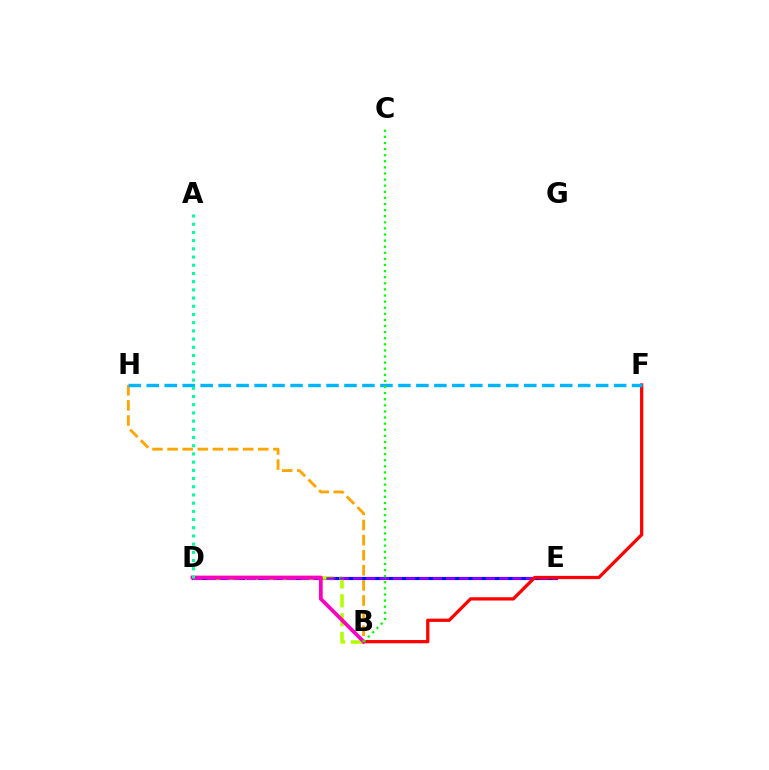{('D', 'E'): [{'color': '#0010ff', 'line_style': 'solid', 'thickness': 2.27}, {'color': '#9b00ff', 'line_style': 'dashed', 'thickness': 1.8}], ('B', 'D'): [{'color': '#b3ff00', 'line_style': 'dashed', 'thickness': 2.56}, {'color': '#ff00bd', 'line_style': 'solid', 'thickness': 2.7}], ('B', 'F'): [{'color': '#ff0000', 'line_style': 'solid', 'thickness': 2.35}], ('B', 'H'): [{'color': '#ffa500', 'line_style': 'dashed', 'thickness': 2.05}], ('F', 'H'): [{'color': '#00b5ff', 'line_style': 'dashed', 'thickness': 2.44}], ('B', 'C'): [{'color': '#08ff00', 'line_style': 'dotted', 'thickness': 1.66}], ('A', 'D'): [{'color': '#00ff9d', 'line_style': 'dotted', 'thickness': 2.23}]}